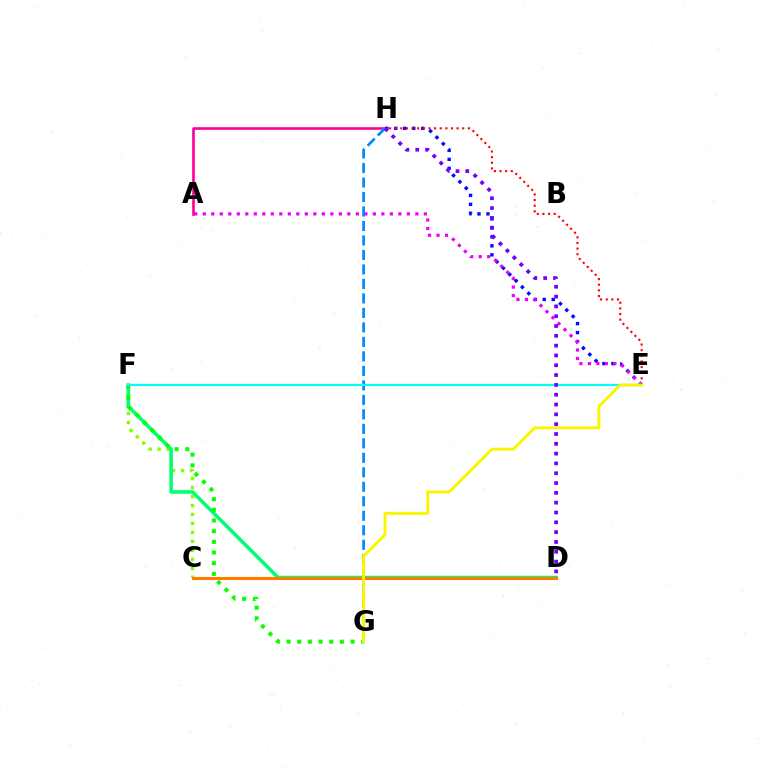{('A', 'H'): [{'color': '#ff0094', 'line_style': 'solid', 'thickness': 1.9}], ('G', 'H'): [{'color': '#008cff', 'line_style': 'dashed', 'thickness': 1.97}], ('E', 'H'): [{'color': '#0010ff', 'line_style': 'dotted', 'thickness': 2.44}, {'color': '#ff0000', 'line_style': 'dotted', 'thickness': 1.53}], ('C', 'F'): [{'color': '#84ff00', 'line_style': 'dotted', 'thickness': 2.44}], ('D', 'F'): [{'color': '#00ff74', 'line_style': 'solid', 'thickness': 2.55}], ('F', 'G'): [{'color': '#08ff00', 'line_style': 'dotted', 'thickness': 2.9}], ('A', 'E'): [{'color': '#ee00ff', 'line_style': 'dotted', 'thickness': 2.31}], ('E', 'F'): [{'color': '#00fff6', 'line_style': 'solid', 'thickness': 1.56}], ('C', 'D'): [{'color': '#ff7c00', 'line_style': 'solid', 'thickness': 2.22}], ('D', 'H'): [{'color': '#7200ff', 'line_style': 'dotted', 'thickness': 2.67}], ('E', 'G'): [{'color': '#fcf500', 'line_style': 'solid', 'thickness': 2.1}]}